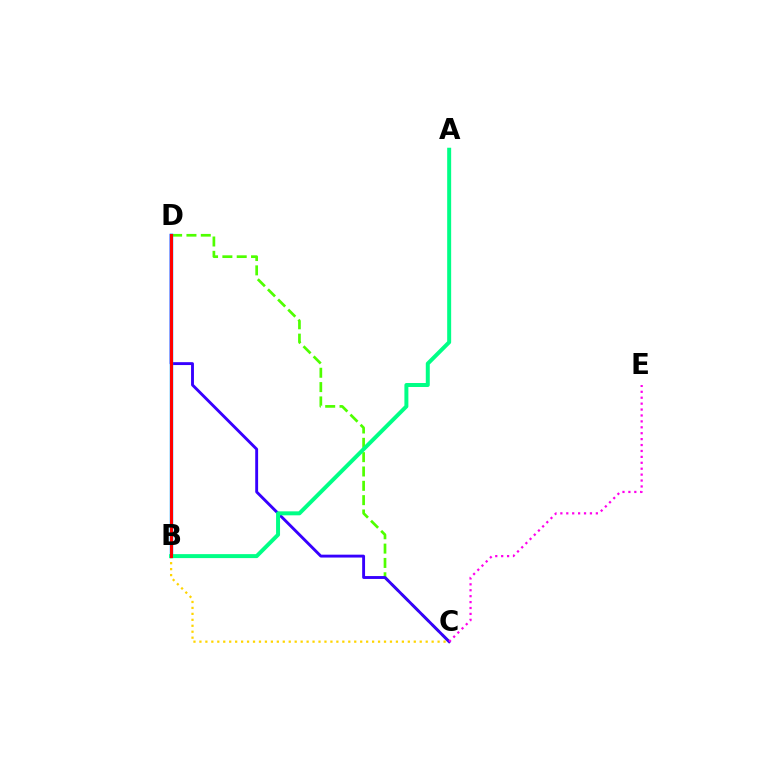{('C', 'D'): [{'color': '#4fff00', 'line_style': 'dashed', 'thickness': 1.95}, {'color': '#3700ff', 'line_style': 'solid', 'thickness': 2.08}], ('B', 'D'): [{'color': '#009eff', 'line_style': 'solid', 'thickness': 2.51}, {'color': '#ff0000', 'line_style': 'solid', 'thickness': 2.15}], ('B', 'C'): [{'color': '#ffd500', 'line_style': 'dotted', 'thickness': 1.62}], ('A', 'B'): [{'color': '#00ff86', 'line_style': 'solid', 'thickness': 2.86}], ('C', 'E'): [{'color': '#ff00ed', 'line_style': 'dotted', 'thickness': 1.61}]}